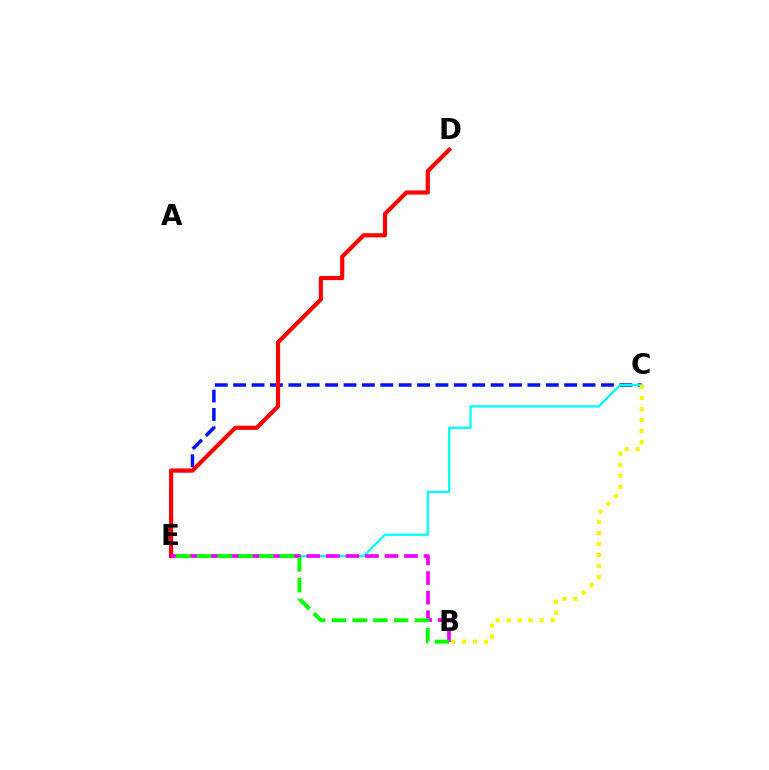{('C', 'E'): [{'color': '#0010ff', 'line_style': 'dashed', 'thickness': 2.5}, {'color': '#00fff6', 'line_style': 'solid', 'thickness': 1.64}], ('D', 'E'): [{'color': '#ff0000', 'line_style': 'solid', 'thickness': 2.98}], ('B', 'E'): [{'color': '#ee00ff', 'line_style': 'dashed', 'thickness': 2.65}, {'color': '#08ff00', 'line_style': 'dashed', 'thickness': 2.82}], ('B', 'C'): [{'color': '#fcf500', 'line_style': 'dotted', 'thickness': 2.99}]}